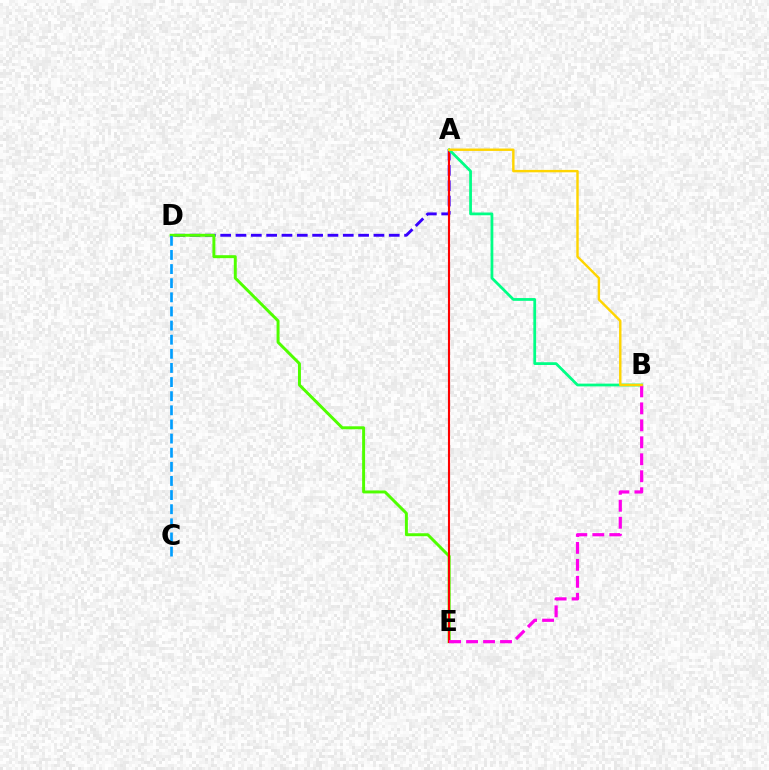{('A', 'D'): [{'color': '#3700ff', 'line_style': 'dashed', 'thickness': 2.08}], ('D', 'E'): [{'color': '#4fff00', 'line_style': 'solid', 'thickness': 2.13}], ('A', 'E'): [{'color': '#ff0000', 'line_style': 'solid', 'thickness': 1.53}], ('A', 'B'): [{'color': '#00ff86', 'line_style': 'solid', 'thickness': 1.99}, {'color': '#ffd500', 'line_style': 'solid', 'thickness': 1.74}], ('B', 'E'): [{'color': '#ff00ed', 'line_style': 'dashed', 'thickness': 2.31}], ('C', 'D'): [{'color': '#009eff', 'line_style': 'dashed', 'thickness': 1.92}]}